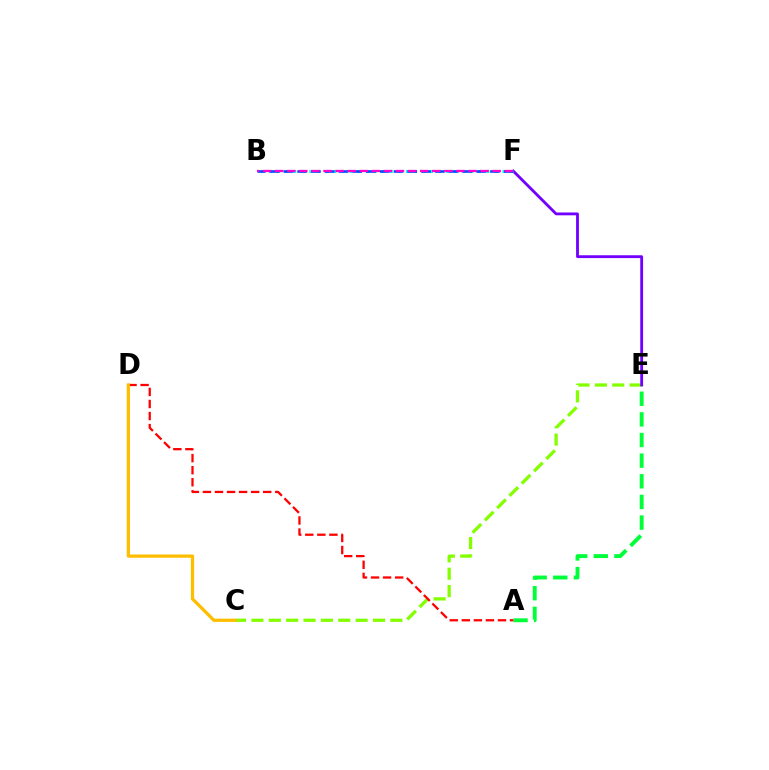{('C', 'E'): [{'color': '#84ff00', 'line_style': 'dashed', 'thickness': 2.36}], ('A', 'E'): [{'color': '#00ff39', 'line_style': 'dashed', 'thickness': 2.8}], ('E', 'F'): [{'color': '#7200ff', 'line_style': 'solid', 'thickness': 2.04}], ('A', 'D'): [{'color': '#ff0000', 'line_style': 'dashed', 'thickness': 1.64}], ('C', 'D'): [{'color': '#ffbd00', 'line_style': 'solid', 'thickness': 2.33}], ('B', 'F'): [{'color': '#00fff6', 'line_style': 'dotted', 'thickness': 2.19}, {'color': '#004bff', 'line_style': 'dashed', 'thickness': 1.87}, {'color': '#ff00cf', 'line_style': 'dashed', 'thickness': 1.64}]}